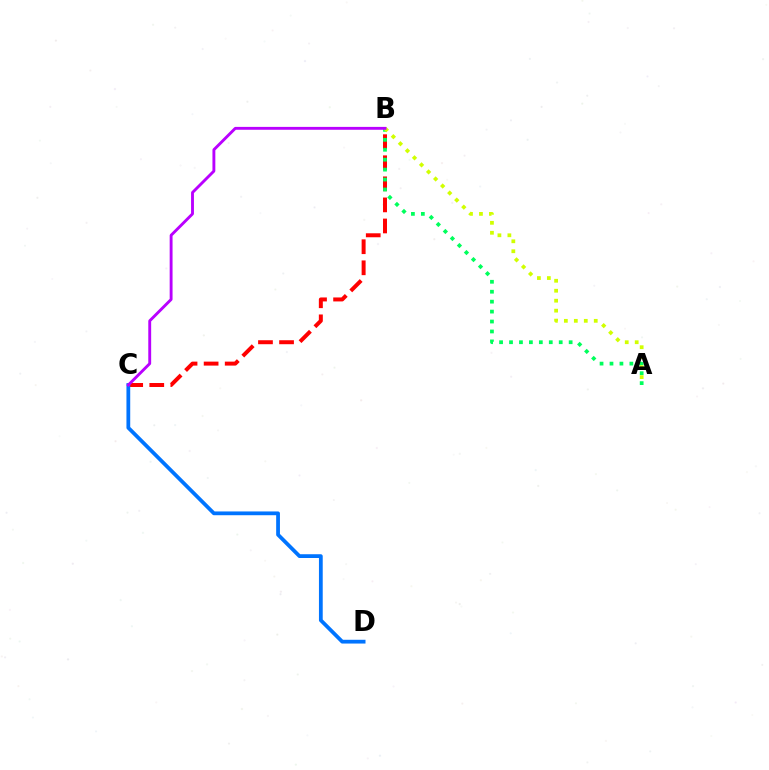{('B', 'C'): [{'color': '#ff0000', 'line_style': 'dashed', 'thickness': 2.86}, {'color': '#b900ff', 'line_style': 'solid', 'thickness': 2.07}], ('A', 'B'): [{'color': '#00ff5c', 'line_style': 'dotted', 'thickness': 2.7}, {'color': '#d1ff00', 'line_style': 'dotted', 'thickness': 2.71}], ('C', 'D'): [{'color': '#0074ff', 'line_style': 'solid', 'thickness': 2.71}]}